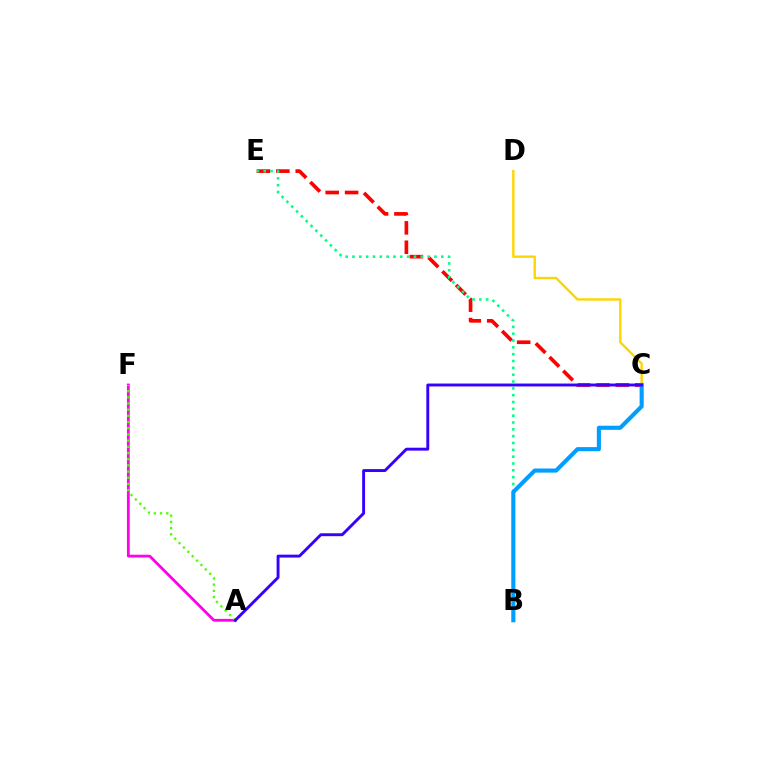{('A', 'F'): [{'color': '#ff00ed', 'line_style': 'solid', 'thickness': 2.0}, {'color': '#4fff00', 'line_style': 'dotted', 'thickness': 1.68}], ('C', 'D'): [{'color': '#ffd500', 'line_style': 'solid', 'thickness': 1.72}], ('C', 'E'): [{'color': '#ff0000', 'line_style': 'dashed', 'thickness': 2.64}], ('B', 'E'): [{'color': '#00ff86', 'line_style': 'dotted', 'thickness': 1.86}], ('B', 'C'): [{'color': '#009eff', 'line_style': 'solid', 'thickness': 2.96}], ('A', 'C'): [{'color': '#3700ff', 'line_style': 'solid', 'thickness': 2.1}]}